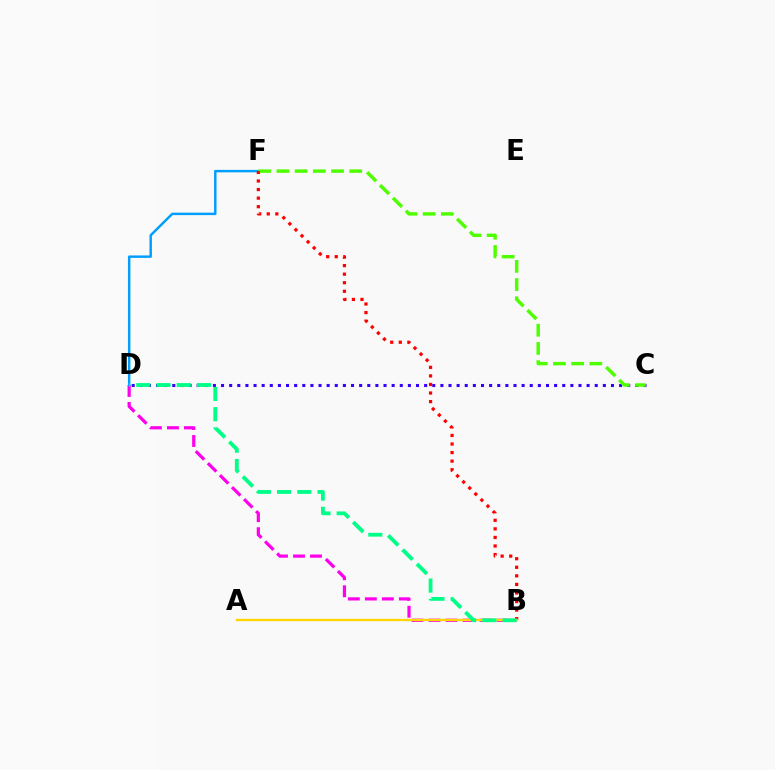{('B', 'D'): [{'color': '#ff00ed', 'line_style': 'dashed', 'thickness': 2.31}, {'color': '#00ff86', 'line_style': 'dashed', 'thickness': 2.75}], ('C', 'D'): [{'color': '#3700ff', 'line_style': 'dotted', 'thickness': 2.21}], ('D', 'F'): [{'color': '#009eff', 'line_style': 'solid', 'thickness': 1.77}], ('C', 'F'): [{'color': '#4fff00', 'line_style': 'dashed', 'thickness': 2.47}], ('B', 'F'): [{'color': '#ff0000', 'line_style': 'dotted', 'thickness': 2.33}], ('A', 'B'): [{'color': '#ffd500', 'line_style': 'solid', 'thickness': 1.65}]}